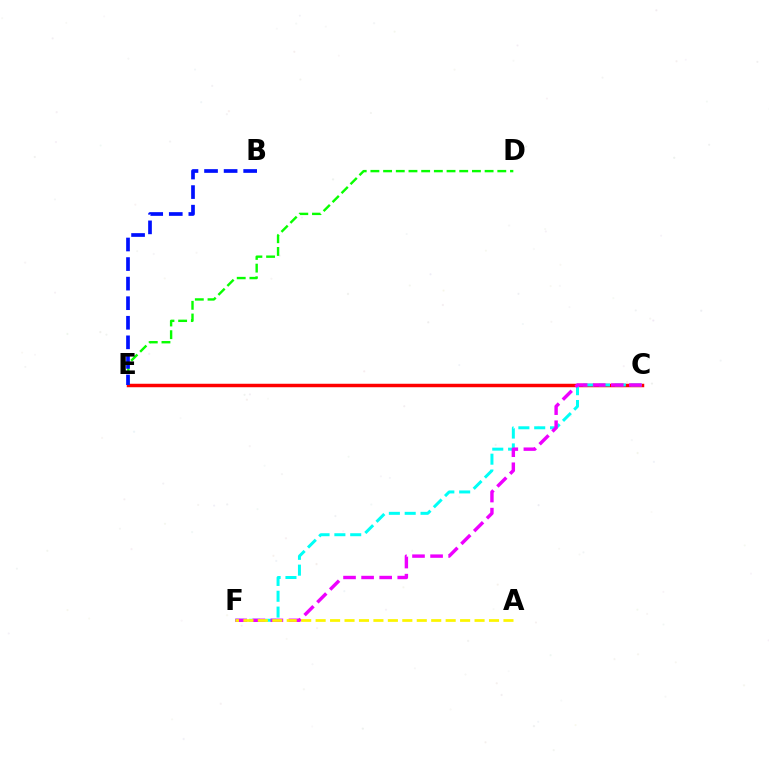{('C', 'E'): [{'color': '#ff0000', 'line_style': 'solid', 'thickness': 2.5}], ('C', 'F'): [{'color': '#00fff6', 'line_style': 'dashed', 'thickness': 2.15}, {'color': '#ee00ff', 'line_style': 'dashed', 'thickness': 2.46}], ('D', 'E'): [{'color': '#08ff00', 'line_style': 'dashed', 'thickness': 1.72}], ('B', 'E'): [{'color': '#0010ff', 'line_style': 'dashed', 'thickness': 2.66}], ('A', 'F'): [{'color': '#fcf500', 'line_style': 'dashed', 'thickness': 1.96}]}